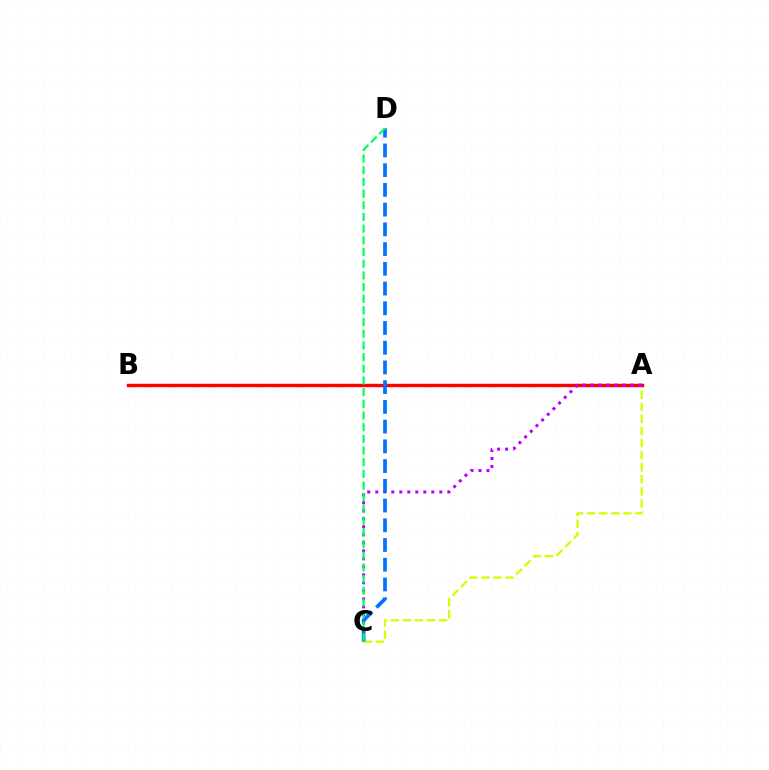{('A', 'C'): [{'color': '#d1ff00', 'line_style': 'dashed', 'thickness': 1.64}, {'color': '#b900ff', 'line_style': 'dotted', 'thickness': 2.17}], ('A', 'B'): [{'color': '#ff0000', 'line_style': 'solid', 'thickness': 2.46}], ('C', 'D'): [{'color': '#0074ff', 'line_style': 'dashed', 'thickness': 2.68}, {'color': '#00ff5c', 'line_style': 'dashed', 'thickness': 1.59}]}